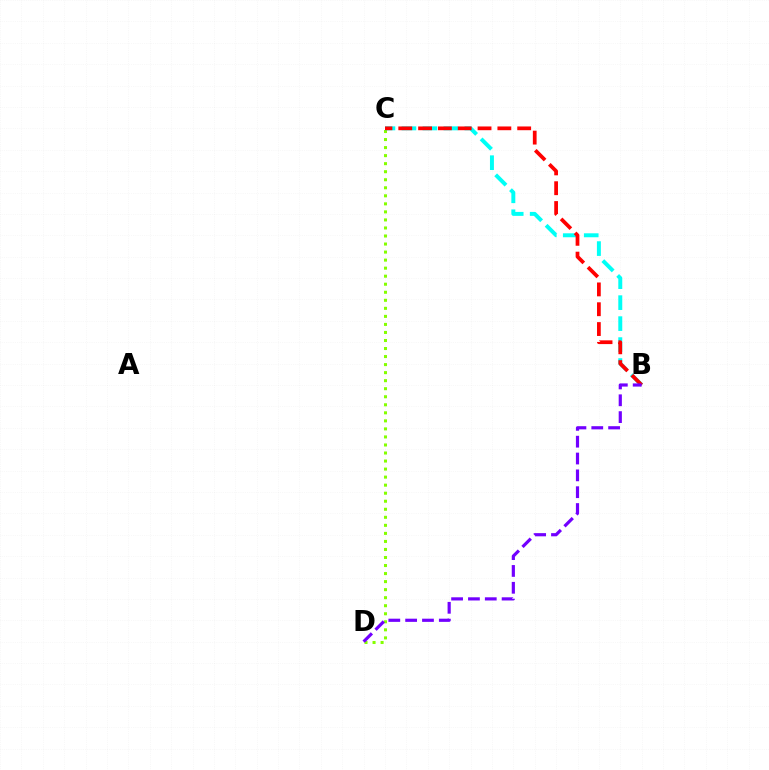{('C', 'D'): [{'color': '#84ff00', 'line_style': 'dotted', 'thickness': 2.18}], ('B', 'C'): [{'color': '#00fff6', 'line_style': 'dashed', 'thickness': 2.85}, {'color': '#ff0000', 'line_style': 'dashed', 'thickness': 2.69}], ('B', 'D'): [{'color': '#7200ff', 'line_style': 'dashed', 'thickness': 2.29}]}